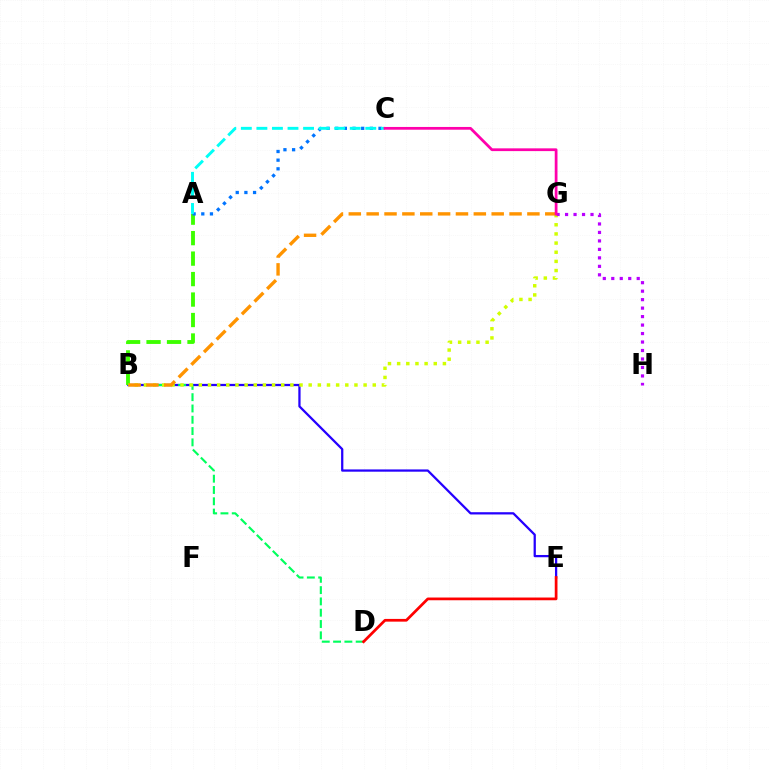{('B', 'E'): [{'color': '#2500ff', 'line_style': 'solid', 'thickness': 1.63}], ('B', 'D'): [{'color': '#00ff5c', 'line_style': 'dashed', 'thickness': 1.53}], ('A', 'B'): [{'color': '#3dff00', 'line_style': 'dashed', 'thickness': 2.78}], ('B', 'G'): [{'color': '#d1ff00', 'line_style': 'dotted', 'thickness': 2.49}, {'color': '#ff9400', 'line_style': 'dashed', 'thickness': 2.43}], ('G', 'H'): [{'color': '#b900ff', 'line_style': 'dotted', 'thickness': 2.3}], ('A', 'C'): [{'color': '#0074ff', 'line_style': 'dotted', 'thickness': 2.35}, {'color': '#00fff6', 'line_style': 'dashed', 'thickness': 2.11}], ('D', 'E'): [{'color': '#ff0000', 'line_style': 'solid', 'thickness': 1.96}], ('C', 'G'): [{'color': '#ff00ac', 'line_style': 'solid', 'thickness': 1.98}]}